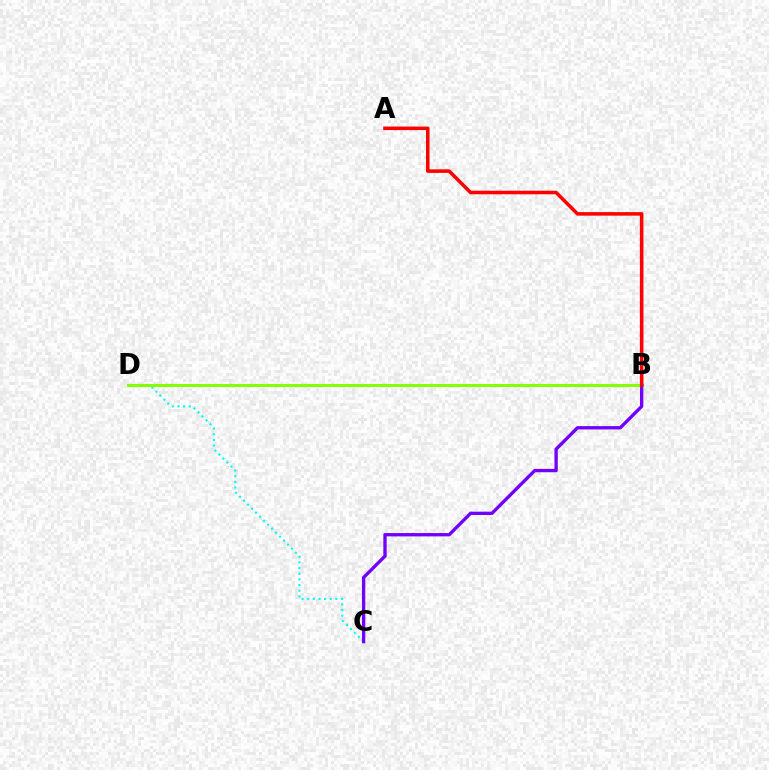{('C', 'D'): [{'color': '#00fff6', 'line_style': 'dotted', 'thickness': 1.53}], ('B', 'D'): [{'color': '#84ff00', 'line_style': 'solid', 'thickness': 2.13}], ('B', 'C'): [{'color': '#7200ff', 'line_style': 'solid', 'thickness': 2.4}], ('A', 'B'): [{'color': '#ff0000', 'line_style': 'solid', 'thickness': 2.55}]}